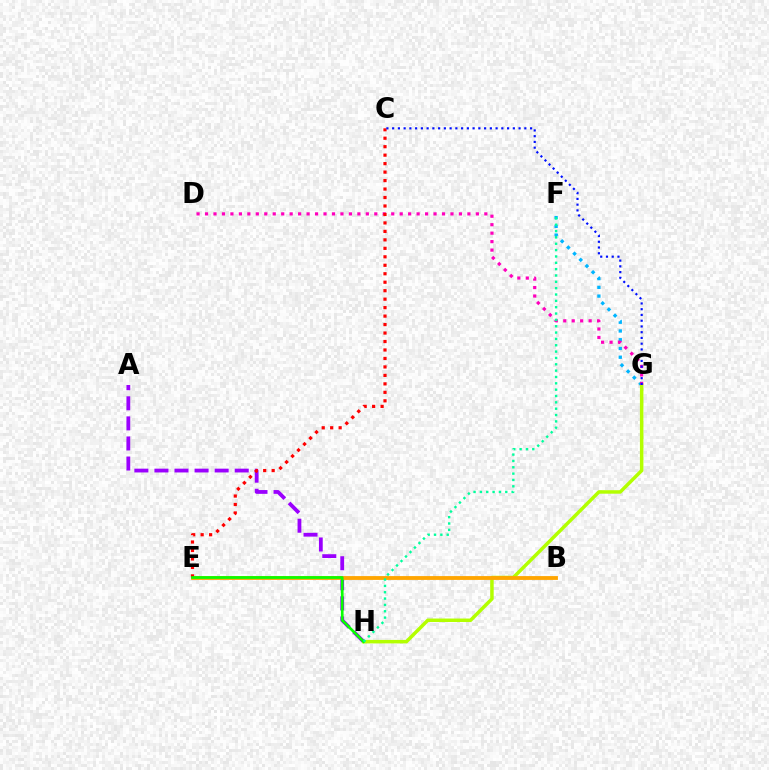{('F', 'G'): [{'color': '#00b5ff', 'line_style': 'dotted', 'thickness': 2.38}], ('A', 'H'): [{'color': '#9b00ff', 'line_style': 'dashed', 'thickness': 2.73}], ('G', 'H'): [{'color': '#b3ff00', 'line_style': 'solid', 'thickness': 2.51}], ('B', 'E'): [{'color': '#ffa500', 'line_style': 'solid', 'thickness': 2.76}], ('D', 'G'): [{'color': '#ff00bd', 'line_style': 'dotted', 'thickness': 2.3}], ('C', 'E'): [{'color': '#ff0000', 'line_style': 'dotted', 'thickness': 2.3}], ('E', 'H'): [{'color': '#08ff00', 'line_style': 'solid', 'thickness': 1.94}], ('C', 'G'): [{'color': '#0010ff', 'line_style': 'dotted', 'thickness': 1.56}], ('F', 'H'): [{'color': '#00ff9d', 'line_style': 'dotted', 'thickness': 1.72}]}